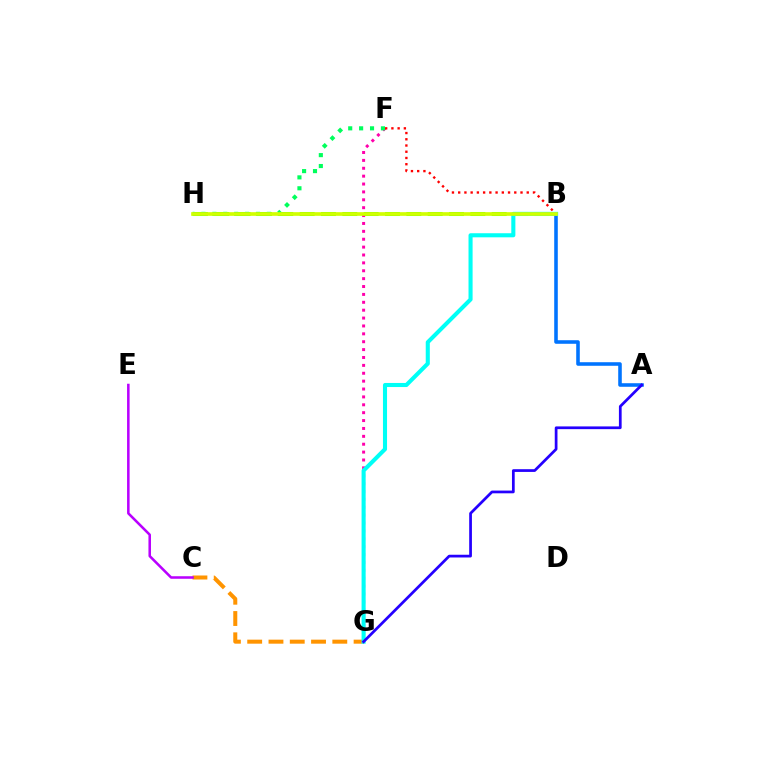{('F', 'G'): [{'color': '#ff00ac', 'line_style': 'dotted', 'thickness': 2.14}], ('B', 'H'): [{'color': '#3dff00', 'line_style': 'dashed', 'thickness': 2.9}, {'color': '#d1ff00', 'line_style': 'solid', 'thickness': 2.64}], ('B', 'F'): [{'color': '#ff0000', 'line_style': 'dotted', 'thickness': 1.69}], ('F', 'H'): [{'color': '#00ff5c', 'line_style': 'dotted', 'thickness': 2.96}], ('A', 'B'): [{'color': '#0074ff', 'line_style': 'solid', 'thickness': 2.57}], ('C', 'G'): [{'color': '#ff9400', 'line_style': 'dashed', 'thickness': 2.89}], ('B', 'G'): [{'color': '#00fff6', 'line_style': 'solid', 'thickness': 2.94}], ('C', 'E'): [{'color': '#b900ff', 'line_style': 'solid', 'thickness': 1.83}], ('A', 'G'): [{'color': '#2500ff', 'line_style': 'solid', 'thickness': 1.97}]}